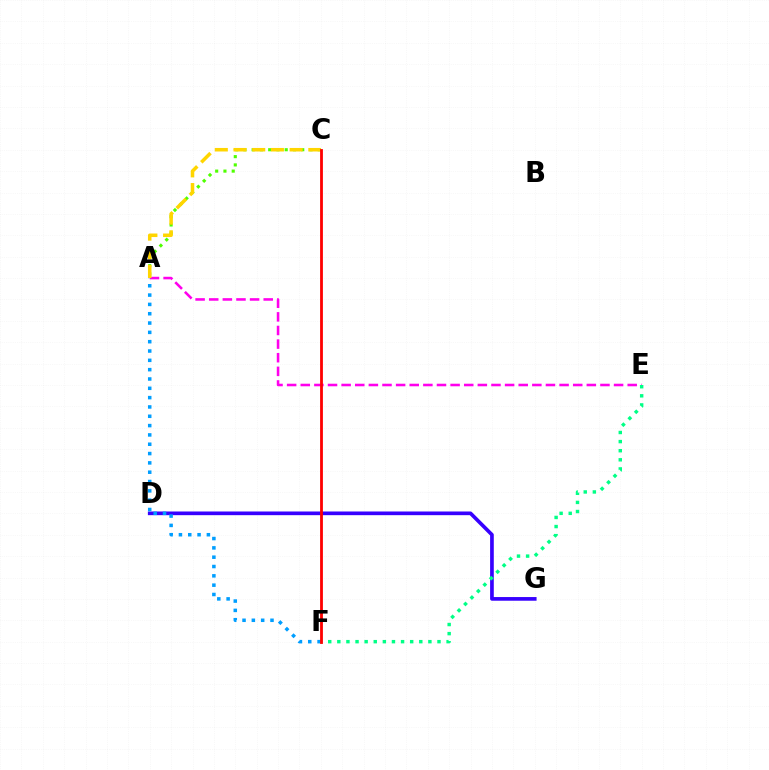{('A', 'C'): [{'color': '#4fff00', 'line_style': 'dotted', 'thickness': 2.25}, {'color': '#ffd500', 'line_style': 'dashed', 'thickness': 2.54}], ('D', 'G'): [{'color': '#3700ff', 'line_style': 'solid', 'thickness': 2.65}], ('A', 'E'): [{'color': '#ff00ed', 'line_style': 'dashed', 'thickness': 1.85}], ('E', 'F'): [{'color': '#00ff86', 'line_style': 'dotted', 'thickness': 2.47}], ('A', 'F'): [{'color': '#009eff', 'line_style': 'dotted', 'thickness': 2.53}], ('C', 'F'): [{'color': '#ff0000', 'line_style': 'solid', 'thickness': 2.02}]}